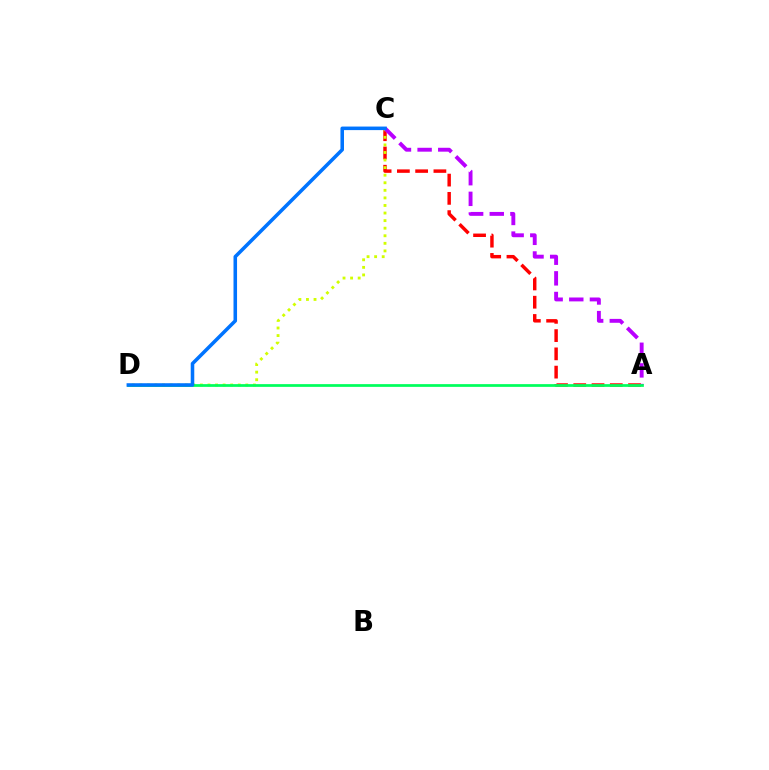{('A', 'C'): [{'color': '#ff0000', 'line_style': 'dashed', 'thickness': 2.48}, {'color': '#b900ff', 'line_style': 'dashed', 'thickness': 2.8}], ('C', 'D'): [{'color': '#d1ff00', 'line_style': 'dotted', 'thickness': 2.06}, {'color': '#0074ff', 'line_style': 'solid', 'thickness': 2.55}], ('A', 'D'): [{'color': '#00ff5c', 'line_style': 'solid', 'thickness': 1.97}]}